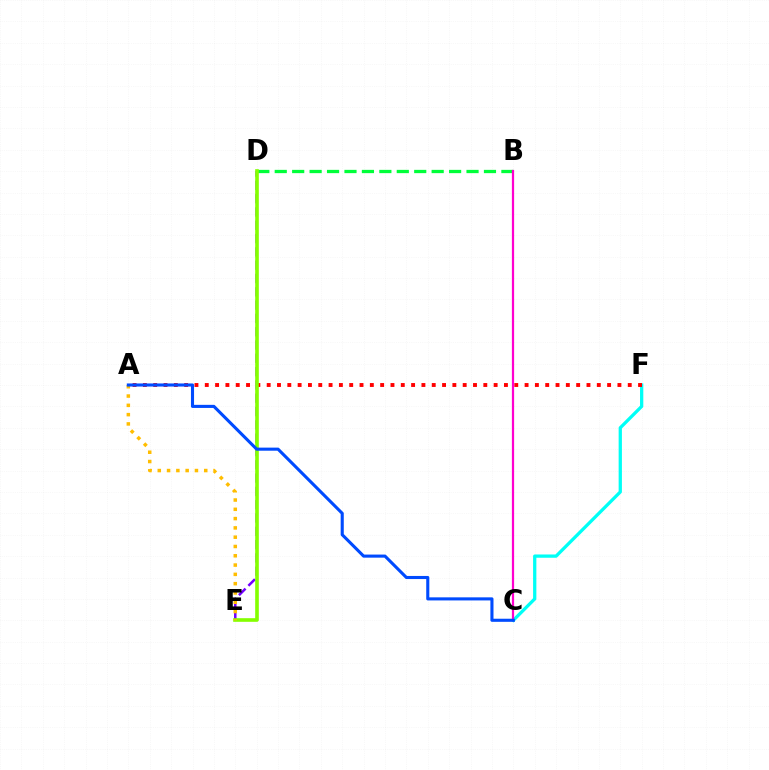{('C', 'F'): [{'color': '#00fff6', 'line_style': 'solid', 'thickness': 2.36}], ('A', 'F'): [{'color': '#ff0000', 'line_style': 'dotted', 'thickness': 2.8}], ('D', 'E'): [{'color': '#7200ff', 'line_style': 'dashed', 'thickness': 1.81}, {'color': '#84ff00', 'line_style': 'solid', 'thickness': 2.62}], ('B', 'D'): [{'color': '#00ff39', 'line_style': 'dashed', 'thickness': 2.37}], ('B', 'C'): [{'color': '#ff00cf', 'line_style': 'solid', 'thickness': 1.6}], ('A', 'E'): [{'color': '#ffbd00', 'line_style': 'dotted', 'thickness': 2.52}], ('A', 'C'): [{'color': '#004bff', 'line_style': 'solid', 'thickness': 2.23}]}